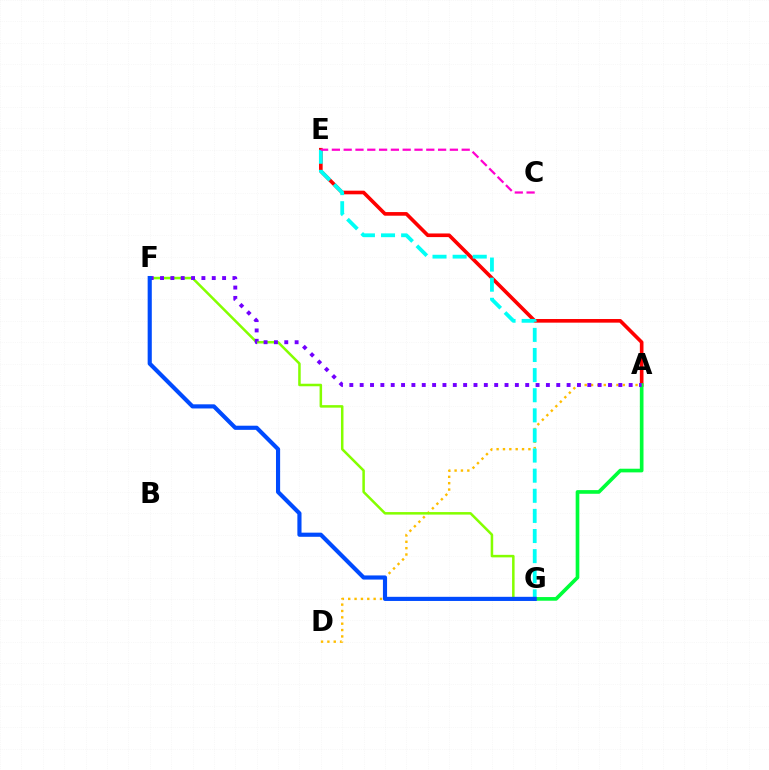{('A', 'D'): [{'color': '#ffbd00', 'line_style': 'dotted', 'thickness': 1.73}], ('F', 'G'): [{'color': '#84ff00', 'line_style': 'solid', 'thickness': 1.82}, {'color': '#004bff', 'line_style': 'solid', 'thickness': 2.98}], ('A', 'E'): [{'color': '#ff0000', 'line_style': 'solid', 'thickness': 2.62}], ('E', 'G'): [{'color': '#00fff6', 'line_style': 'dashed', 'thickness': 2.73}], ('A', 'G'): [{'color': '#00ff39', 'line_style': 'solid', 'thickness': 2.64}], ('A', 'F'): [{'color': '#7200ff', 'line_style': 'dotted', 'thickness': 2.81}], ('C', 'E'): [{'color': '#ff00cf', 'line_style': 'dashed', 'thickness': 1.6}]}